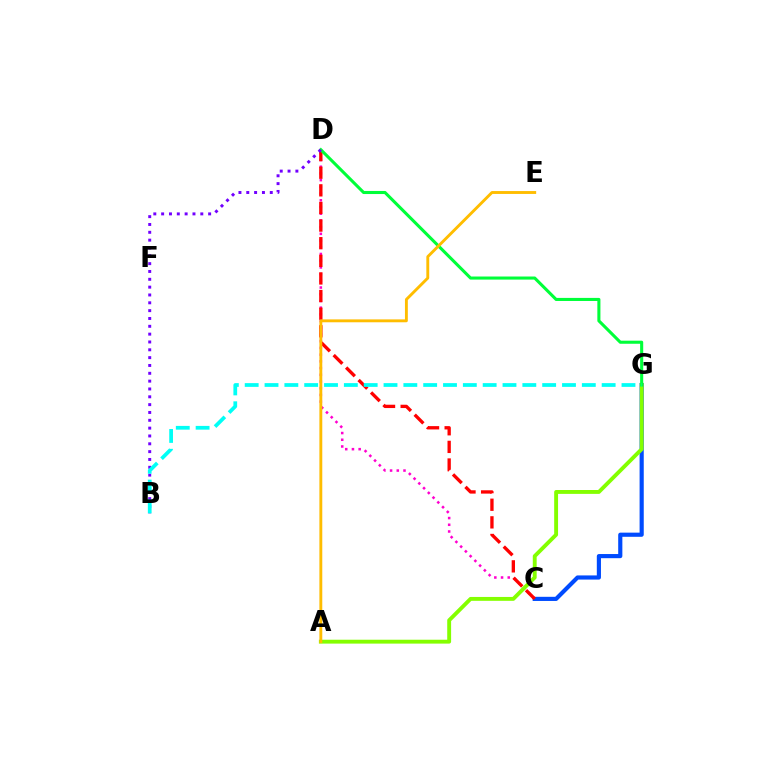{('C', 'D'): [{'color': '#ff00cf', 'line_style': 'dotted', 'thickness': 1.82}, {'color': '#ff0000', 'line_style': 'dashed', 'thickness': 2.39}], ('C', 'G'): [{'color': '#004bff', 'line_style': 'solid', 'thickness': 2.99}], ('A', 'G'): [{'color': '#84ff00', 'line_style': 'solid', 'thickness': 2.79}], ('D', 'G'): [{'color': '#00ff39', 'line_style': 'solid', 'thickness': 2.22}], ('A', 'E'): [{'color': '#ffbd00', 'line_style': 'solid', 'thickness': 2.07}], ('B', 'D'): [{'color': '#7200ff', 'line_style': 'dotted', 'thickness': 2.13}], ('B', 'G'): [{'color': '#00fff6', 'line_style': 'dashed', 'thickness': 2.69}]}